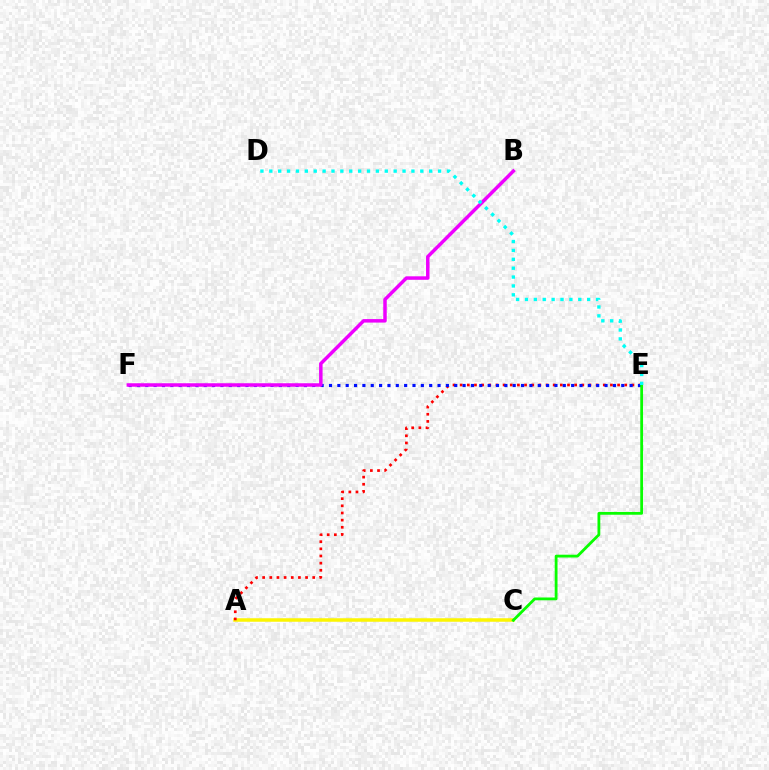{('A', 'C'): [{'color': '#fcf500', 'line_style': 'solid', 'thickness': 2.53}], ('A', 'E'): [{'color': '#ff0000', 'line_style': 'dotted', 'thickness': 1.94}], ('E', 'F'): [{'color': '#0010ff', 'line_style': 'dotted', 'thickness': 2.27}], ('C', 'E'): [{'color': '#08ff00', 'line_style': 'solid', 'thickness': 2.02}], ('B', 'F'): [{'color': '#ee00ff', 'line_style': 'solid', 'thickness': 2.51}], ('D', 'E'): [{'color': '#00fff6', 'line_style': 'dotted', 'thickness': 2.41}]}